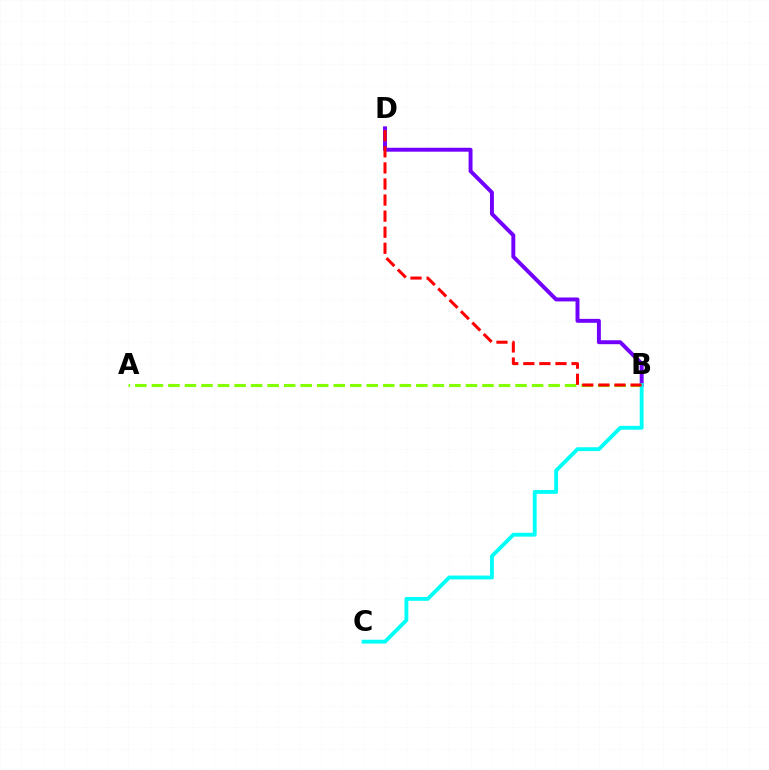{('A', 'B'): [{'color': '#84ff00', 'line_style': 'dashed', 'thickness': 2.25}], ('B', 'D'): [{'color': '#7200ff', 'line_style': 'solid', 'thickness': 2.83}, {'color': '#ff0000', 'line_style': 'dashed', 'thickness': 2.18}], ('B', 'C'): [{'color': '#00fff6', 'line_style': 'solid', 'thickness': 2.77}]}